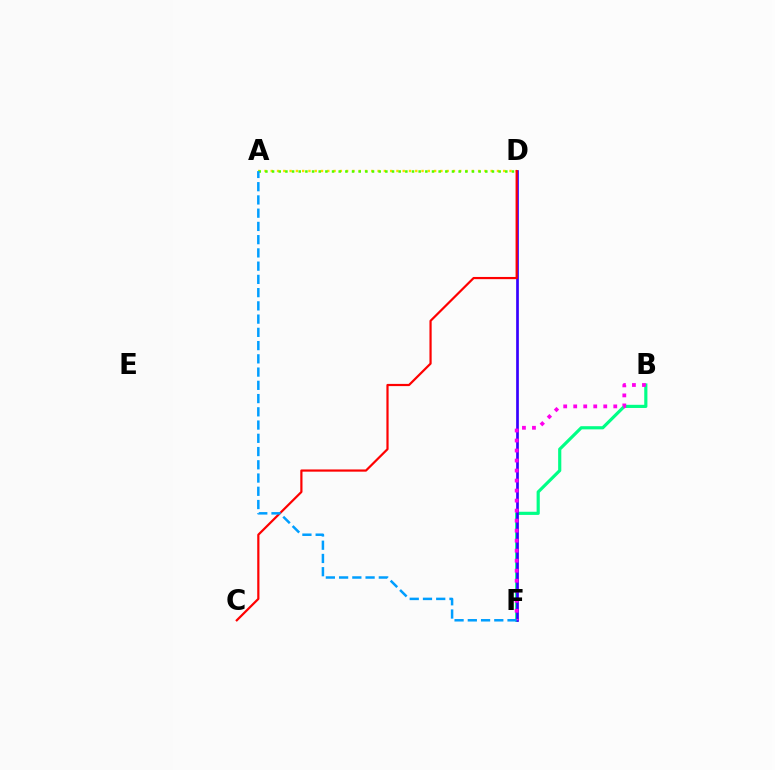{('B', 'F'): [{'color': '#00ff86', 'line_style': 'solid', 'thickness': 2.28}, {'color': '#ff00ed', 'line_style': 'dotted', 'thickness': 2.72}], ('A', 'D'): [{'color': '#ffd500', 'line_style': 'dotted', 'thickness': 1.71}, {'color': '#4fff00', 'line_style': 'dotted', 'thickness': 1.81}], ('D', 'F'): [{'color': '#3700ff', 'line_style': 'solid', 'thickness': 1.95}], ('C', 'D'): [{'color': '#ff0000', 'line_style': 'solid', 'thickness': 1.59}], ('A', 'F'): [{'color': '#009eff', 'line_style': 'dashed', 'thickness': 1.8}]}